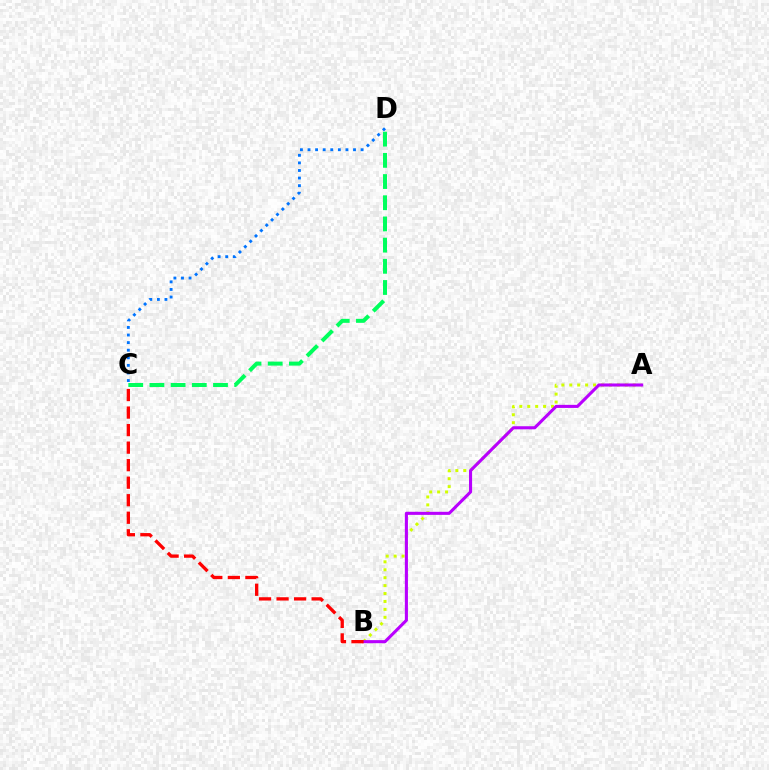{('A', 'B'): [{'color': '#d1ff00', 'line_style': 'dotted', 'thickness': 2.15}, {'color': '#b900ff', 'line_style': 'solid', 'thickness': 2.22}], ('C', 'D'): [{'color': '#00ff5c', 'line_style': 'dashed', 'thickness': 2.88}, {'color': '#0074ff', 'line_style': 'dotted', 'thickness': 2.06}], ('B', 'C'): [{'color': '#ff0000', 'line_style': 'dashed', 'thickness': 2.38}]}